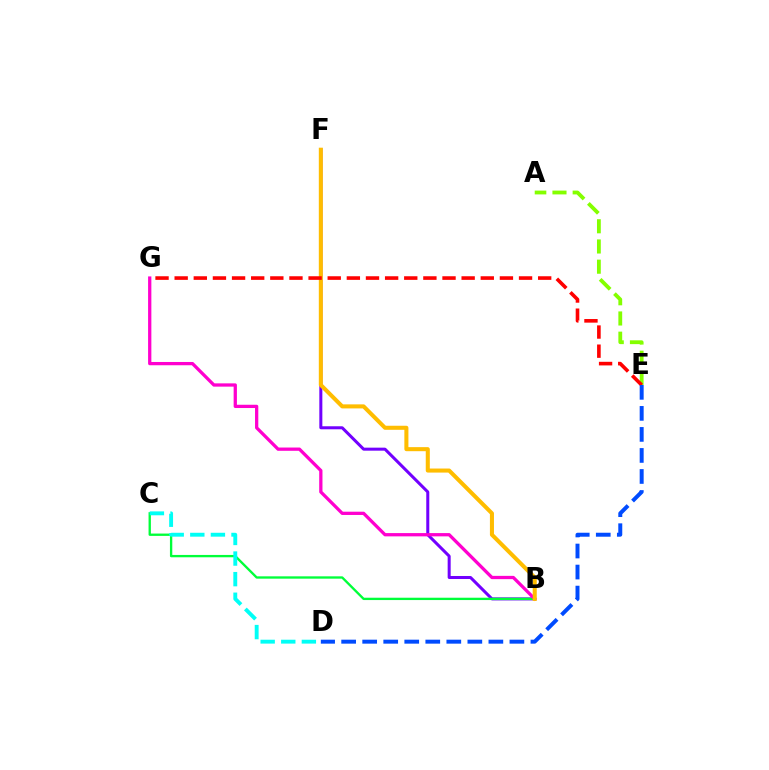{('B', 'F'): [{'color': '#7200ff', 'line_style': 'solid', 'thickness': 2.18}, {'color': '#ffbd00', 'line_style': 'solid', 'thickness': 2.92}], ('A', 'E'): [{'color': '#84ff00', 'line_style': 'dashed', 'thickness': 2.75}], ('B', 'C'): [{'color': '#00ff39', 'line_style': 'solid', 'thickness': 1.68}], ('C', 'D'): [{'color': '#00fff6', 'line_style': 'dashed', 'thickness': 2.8}], ('B', 'G'): [{'color': '#ff00cf', 'line_style': 'solid', 'thickness': 2.36}], ('E', 'G'): [{'color': '#ff0000', 'line_style': 'dashed', 'thickness': 2.6}], ('D', 'E'): [{'color': '#004bff', 'line_style': 'dashed', 'thickness': 2.86}]}